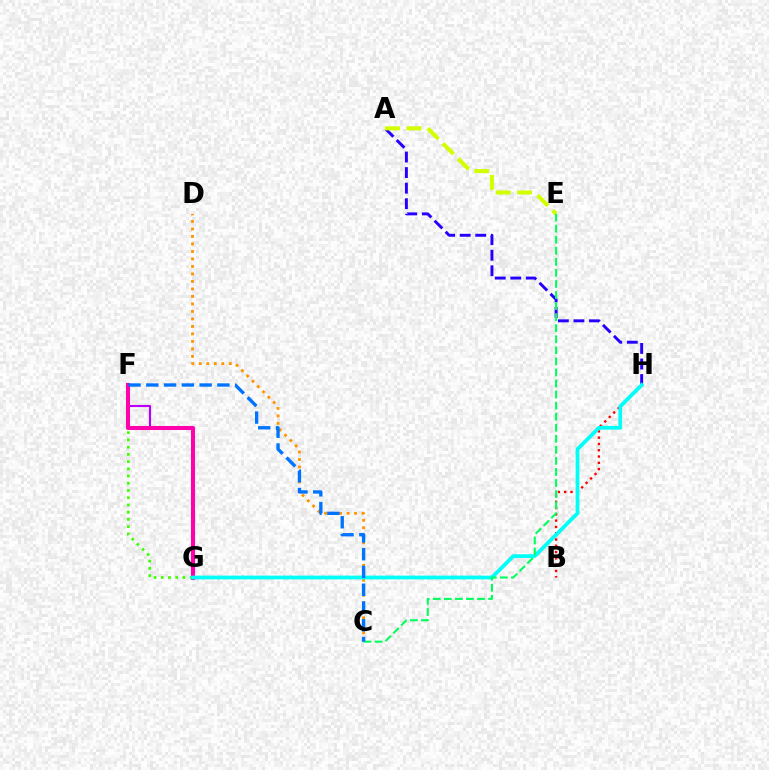{('A', 'H'): [{'color': '#2500ff', 'line_style': 'dashed', 'thickness': 2.11}], ('C', 'D'): [{'color': '#ff9400', 'line_style': 'dotted', 'thickness': 2.04}], ('F', 'G'): [{'color': '#3dff00', 'line_style': 'dotted', 'thickness': 1.96}, {'color': '#b900ff', 'line_style': 'solid', 'thickness': 1.53}, {'color': '#ff00ac', 'line_style': 'solid', 'thickness': 2.92}], ('A', 'E'): [{'color': '#d1ff00', 'line_style': 'dashed', 'thickness': 2.91}], ('B', 'H'): [{'color': '#ff0000', 'line_style': 'dotted', 'thickness': 1.71}], ('G', 'H'): [{'color': '#00fff6', 'line_style': 'solid', 'thickness': 2.71}], ('C', 'E'): [{'color': '#00ff5c', 'line_style': 'dashed', 'thickness': 1.5}], ('C', 'F'): [{'color': '#0074ff', 'line_style': 'dashed', 'thickness': 2.41}]}